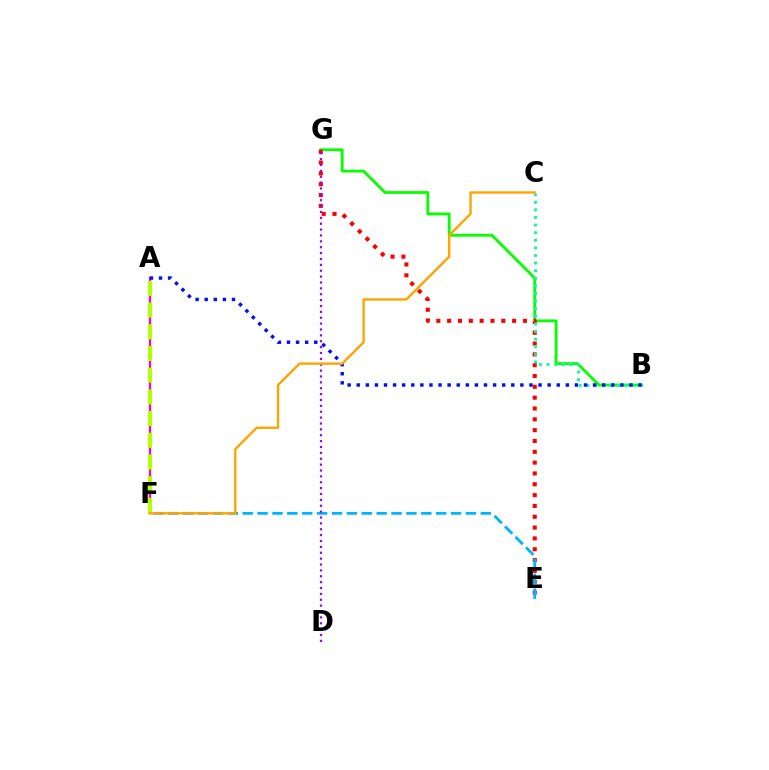{('B', 'G'): [{'color': '#08ff00', 'line_style': 'solid', 'thickness': 2.03}], ('E', 'G'): [{'color': '#ff0000', 'line_style': 'dotted', 'thickness': 2.94}], ('E', 'F'): [{'color': '#00b5ff', 'line_style': 'dashed', 'thickness': 2.02}], ('D', 'G'): [{'color': '#9b00ff', 'line_style': 'dotted', 'thickness': 1.6}], ('A', 'F'): [{'color': '#ff00bd', 'line_style': 'solid', 'thickness': 1.66}, {'color': '#b3ff00', 'line_style': 'dashed', 'thickness': 2.95}], ('B', 'C'): [{'color': '#00ff9d', 'line_style': 'dotted', 'thickness': 2.06}], ('A', 'B'): [{'color': '#0010ff', 'line_style': 'dotted', 'thickness': 2.47}], ('C', 'F'): [{'color': '#ffa500', 'line_style': 'solid', 'thickness': 1.73}]}